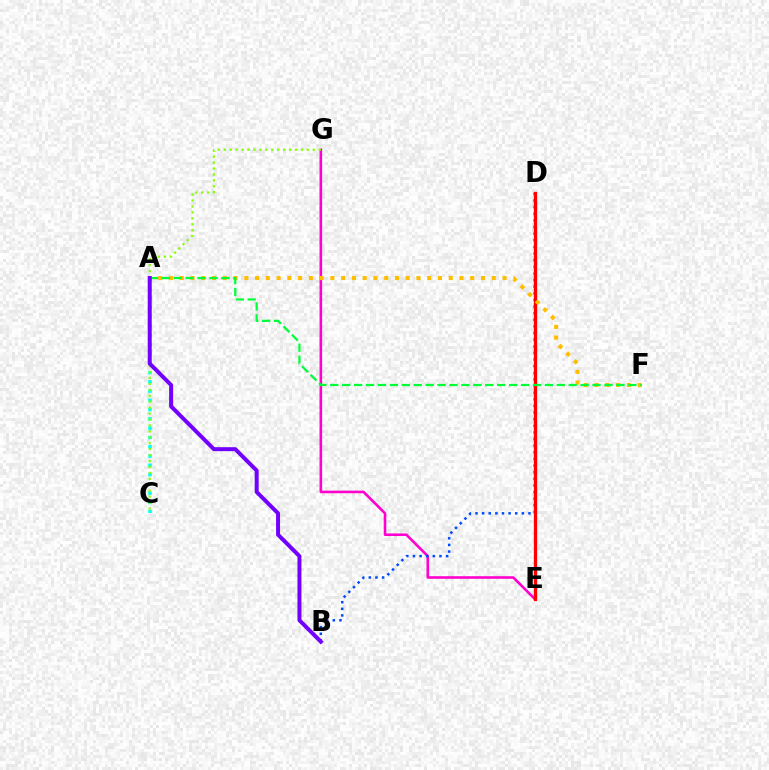{('E', 'G'): [{'color': '#ff00cf', 'line_style': 'solid', 'thickness': 1.87}], ('A', 'C'): [{'color': '#00fff6', 'line_style': 'dotted', 'thickness': 2.52}], ('B', 'D'): [{'color': '#004bff', 'line_style': 'dotted', 'thickness': 1.8}], ('C', 'G'): [{'color': '#84ff00', 'line_style': 'dotted', 'thickness': 1.61}], ('D', 'E'): [{'color': '#ff0000', 'line_style': 'solid', 'thickness': 2.38}], ('A', 'F'): [{'color': '#ffbd00', 'line_style': 'dotted', 'thickness': 2.92}, {'color': '#00ff39', 'line_style': 'dashed', 'thickness': 1.62}], ('A', 'B'): [{'color': '#7200ff', 'line_style': 'solid', 'thickness': 2.86}]}